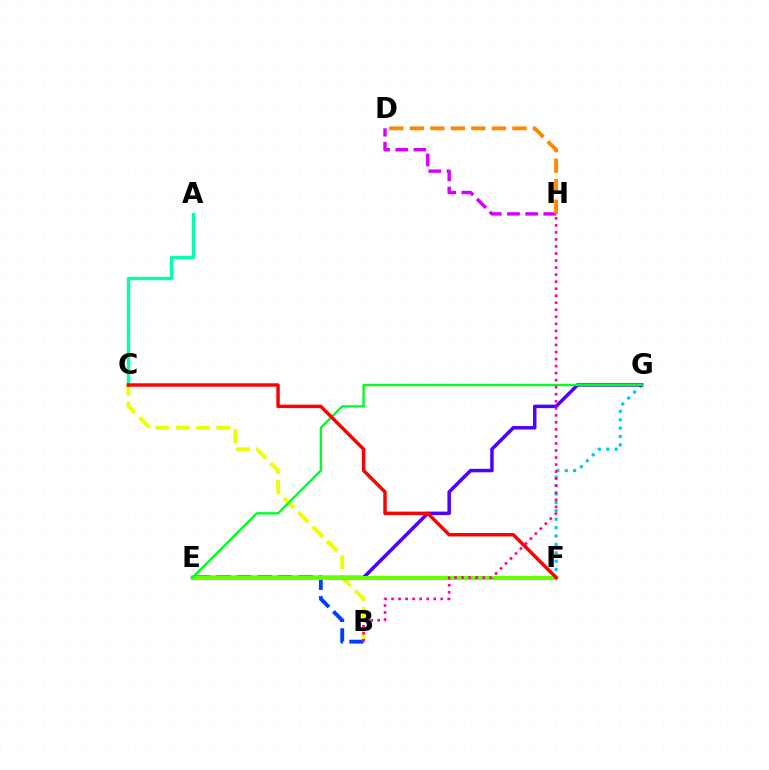{('B', 'C'): [{'color': '#eeff00', 'line_style': 'dashed', 'thickness': 2.76}], ('F', 'G'): [{'color': '#00c7ff', 'line_style': 'dotted', 'thickness': 2.28}], ('A', 'C'): [{'color': '#00ffaf', 'line_style': 'solid', 'thickness': 2.42}], ('B', 'E'): [{'color': '#003fff', 'line_style': 'dashed', 'thickness': 2.78}], ('E', 'G'): [{'color': '#4f00ff', 'line_style': 'solid', 'thickness': 2.51}, {'color': '#00ff27', 'line_style': 'solid', 'thickness': 1.71}], ('E', 'F'): [{'color': '#66ff00', 'line_style': 'solid', 'thickness': 2.96}], ('D', 'H'): [{'color': '#d600ff', 'line_style': 'dashed', 'thickness': 2.47}, {'color': '#ff8800', 'line_style': 'dashed', 'thickness': 2.79}], ('B', 'H'): [{'color': '#ff00a0', 'line_style': 'dotted', 'thickness': 1.91}], ('C', 'F'): [{'color': '#ff0000', 'line_style': 'solid', 'thickness': 2.48}]}